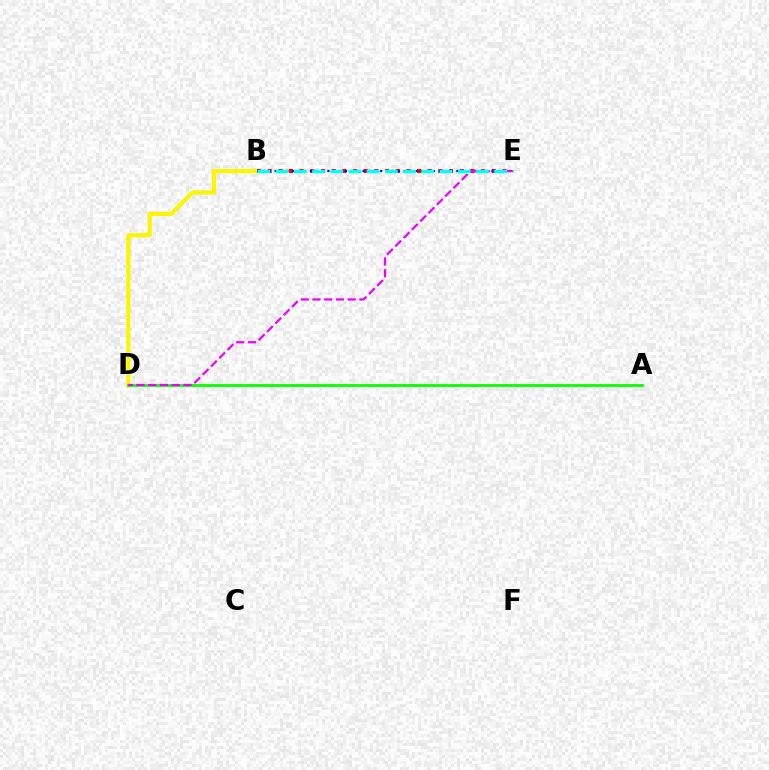{('B', 'D'): [{'color': '#fcf500', 'line_style': 'solid', 'thickness': 2.97}], ('B', 'E'): [{'color': '#ff0000', 'line_style': 'dotted', 'thickness': 2.9}, {'color': '#0010ff', 'line_style': 'dotted', 'thickness': 1.59}, {'color': '#00fff6', 'line_style': 'dashed', 'thickness': 2.47}], ('A', 'D'): [{'color': '#08ff00', 'line_style': 'solid', 'thickness': 2.01}], ('D', 'E'): [{'color': '#ee00ff', 'line_style': 'dashed', 'thickness': 1.6}]}